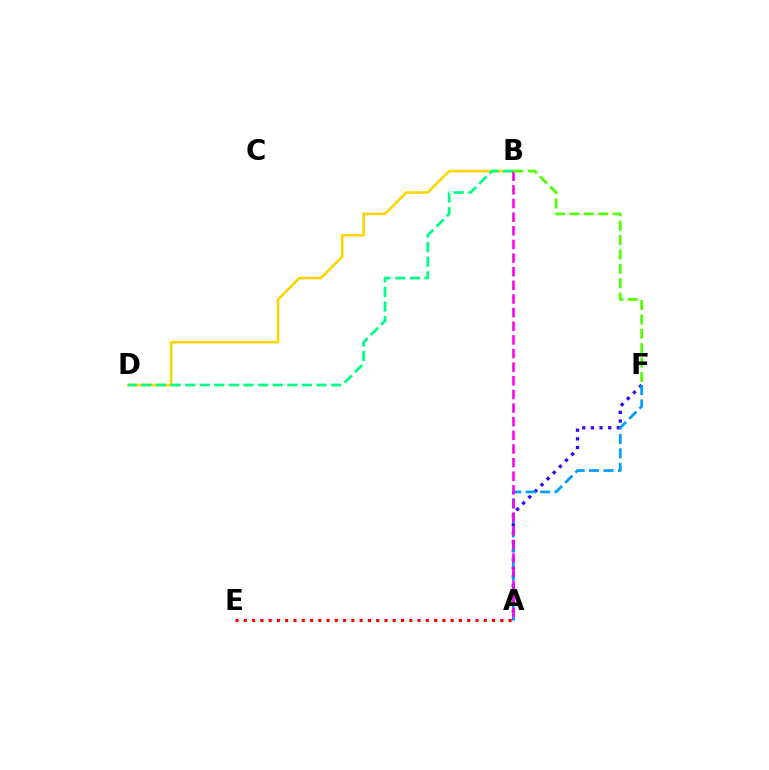{('B', 'D'): [{'color': '#ffd500', 'line_style': 'solid', 'thickness': 1.85}, {'color': '#00ff86', 'line_style': 'dashed', 'thickness': 1.98}], ('A', 'F'): [{'color': '#3700ff', 'line_style': 'dotted', 'thickness': 2.35}, {'color': '#009eff', 'line_style': 'dashed', 'thickness': 1.96}], ('A', 'B'): [{'color': '#ff00ed', 'line_style': 'dashed', 'thickness': 1.85}], ('A', 'E'): [{'color': '#ff0000', 'line_style': 'dotted', 'thickness': 2.25}], ('B', 'F'): [{'color': '#4fff00', 'line_style': 'dashed', 'thickness': 1.96}]}